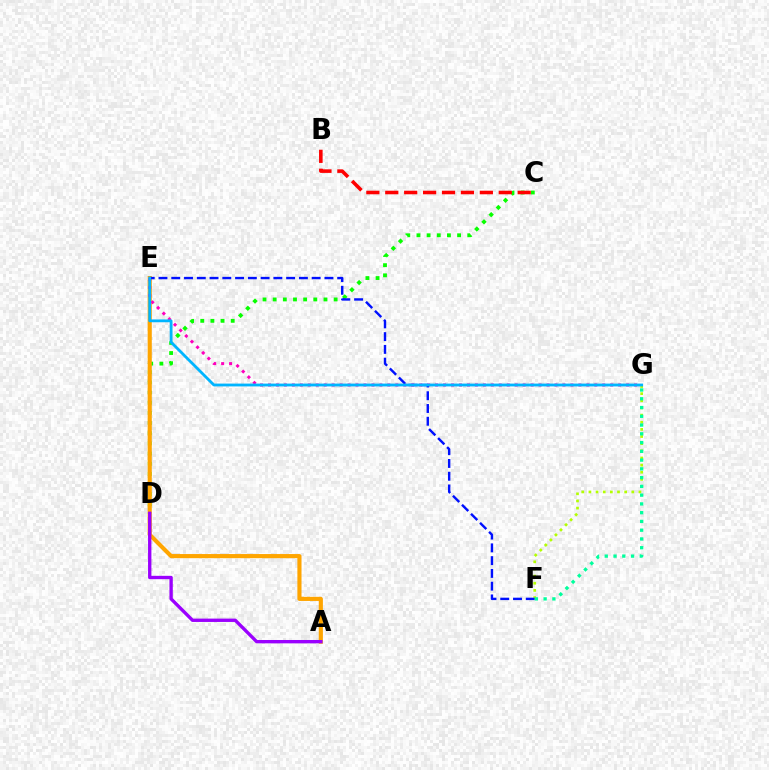{('C', 'D'): [{'color': '#08ff00', 'line_style': 'dotted', 'thickness': 2.76}], ('B', 'C'): [{'color': '#ff0000', 'line_style': 'dashed', 'thickness': 2.57}], ('A', 'E'): [{'color': '#ffa500', 'line_style': 'solid', 'thickness': 2.97}], ('E', 'G'): [{'color': '#ff00bd', 'line_style': 'dotted', 'thickness': 2.16}, {'color': '#00b5ff', 'line_style': 'solid', 'thickness': 2.03}], ('F', 'G'): [{'color': '#b3ff00', 'line_style': 'dotted', 'thickness': 1.94}, {'color': '#00ff9d', 'line_style': 'dotted', 'thickness': 2.38}], ('E', 'F'): [{'color': '#0010ff', 'line_style': 'dashed', 'thickness': 1.73}], ('A', 'D'): [{'color': '#9b00ff', 'line_style': 'solid', 'thickness': 2.41}]}